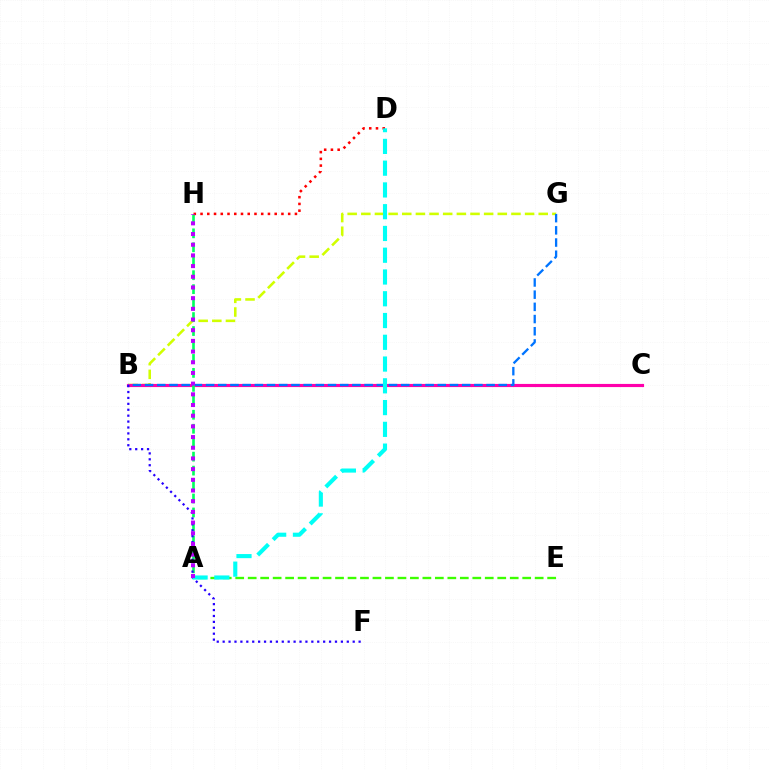{('B', 'G'): [{'color': '#d1ff00', 'line_style': 'dashed', 'thickness': 1.85}, {'color': '#0074ff', 'line_style': 'dashed', 'thickness': 1.66}], ('B', 'C'): [{'color': '#ff9400', 'line_style': 'solid', 'thickness': 2.16}, {'color': '#ff00ac', 'line_style': 'solid', 'thickness': 2.27}], ('A', 'H'): [{'color': '#00ff5c', 'line_style': 'dashed', 'thickness': 1.9}, {'color': '#b900ff', 'line_style': 'dotted', 'thickness': 2.9}], ('A', 'E'): [{'color': '#3dff00', 'line_style': 'dashed', 'thickness': 1.7}], ('D', 'H'): [{'color': '#ff0000', 'line_style': 'dotted', 'thickness': 1.83}], ('B', 'F'): [{'color': '#2500ff', 'line_style': 'dotted', 'thickness': 1.61}], ('A', 'D'): [{'color': '#00fff6', 'line_style': 'dashed', 'thickness': 2.96}]}